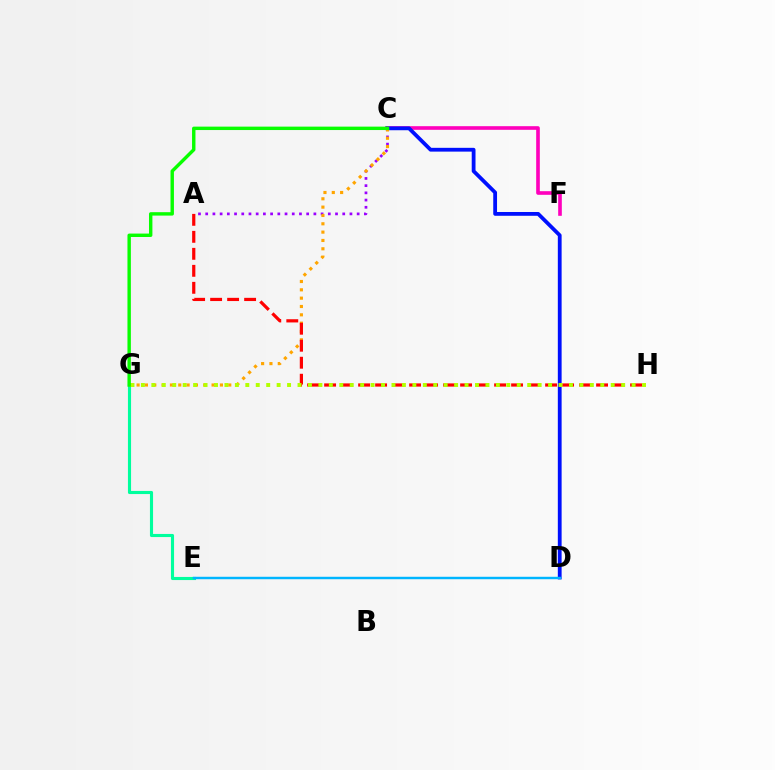{('A', 'C'): [{'color': '#9b00ff', 'line_style': 'dotted', 'thickness': 1.96}], ('C', 'F'): [{'color': '#ff00bd', 'line_style': 'solid', 'thickness': 2.61}], ('C', 'D'): [{'color': '#0010ff', 'line_style': 'solid', 'thickness': 2.73}], ('E', 'G'): [{'color': '#00ff9d', 'line_style': 'solid', 'thickness': 2.24}], ('C', 'G'): [{'color': '#ffa500', 'line_style': 'dotted', 'thickness': 2.26}, {'color': '#08ff00', 'line_style': 'solid', 'thickness': 2.46}], ('A', 'H'): [{'color': '#ff0000', 'line_style': 'dashed', 'thickness': 2.31}], ('G', 'H'): [{'color': '#b3ff00', 'line_style': 'dotted', 'thickness': 2.84}], ('D', 'E'): [{'color': '#00b5ff', 'line_style': 'solid', 'thickness': 1.75}]}